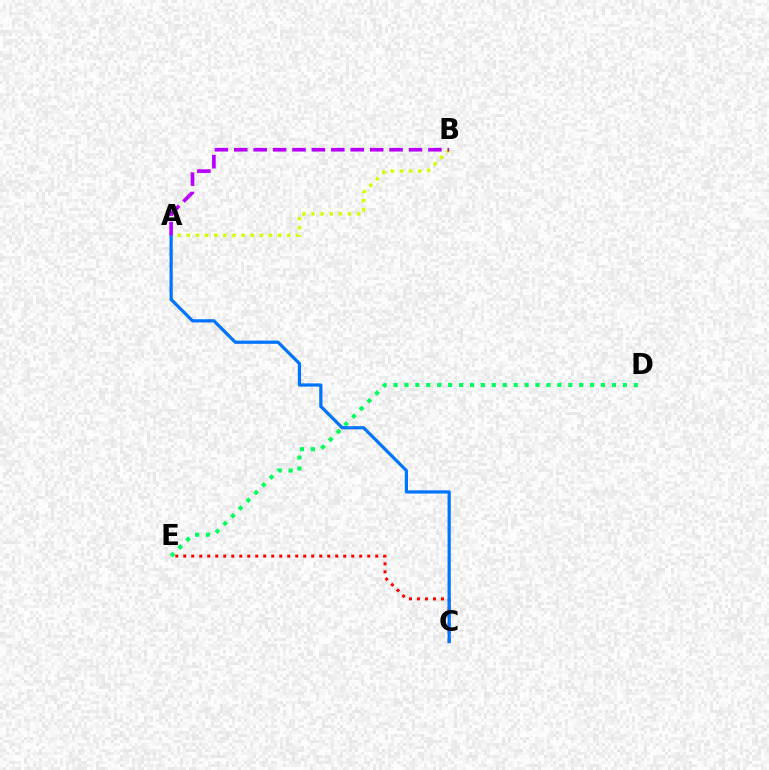{('A', 'B'): [{'color': '#d1ff00', 'line_style': 'dotted', 'thickness': 2.48}, {'color': '#b900ff', 'line_style': 'dashed', 'thickness': 2.64}], ('C', 'E'): [{'color': '#ff0000', 'line_style': 'dotted', 'thickness': 2.17}], ('D', 'E'): [{'color': '#00ff5c', 'line_style': 'dotted', 'thickness': 2.97}], ('A', 'C'): [{'color': '#0074ff', 'line_style': 'solid', 'thickness': 2.32}]}